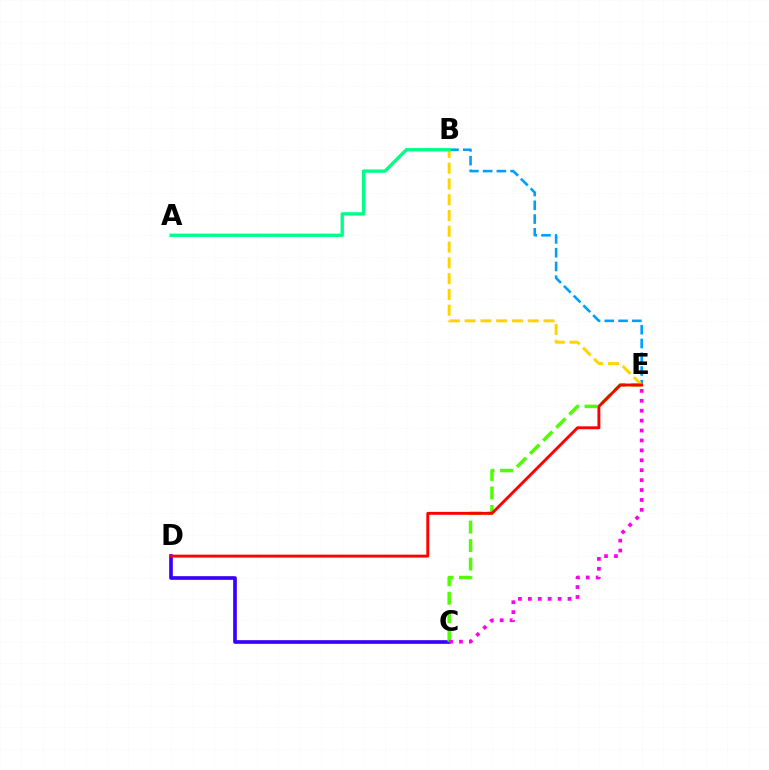{('C', 'D'): [{'color': '#3700ff', 'line_style': 'solid', 'thickness': 2.63}], ('C', 'E'): [{'color': '#4fff00', 'line_style': 'dashed', 'thickness': 2.51}, {'color': '#ff00ed', 'line_style': 'dotted', 'thickness': 2.69}], ('B', 'E'): [{'color': '#009eff', 'line_style': 'dashed', 'thickness': 1.87}, {'color': '#ffd500', 'line_style': 'dashed', 'thickness': 2.14}], ('A', 'B'): [{'color': '#00ff86', 'line_style': 'solid', 'thickness': 2.42}], ('D', 'E'): [{'color': '#ff0000', 'line_style': 'solid', 'thickness': 2.1}]}